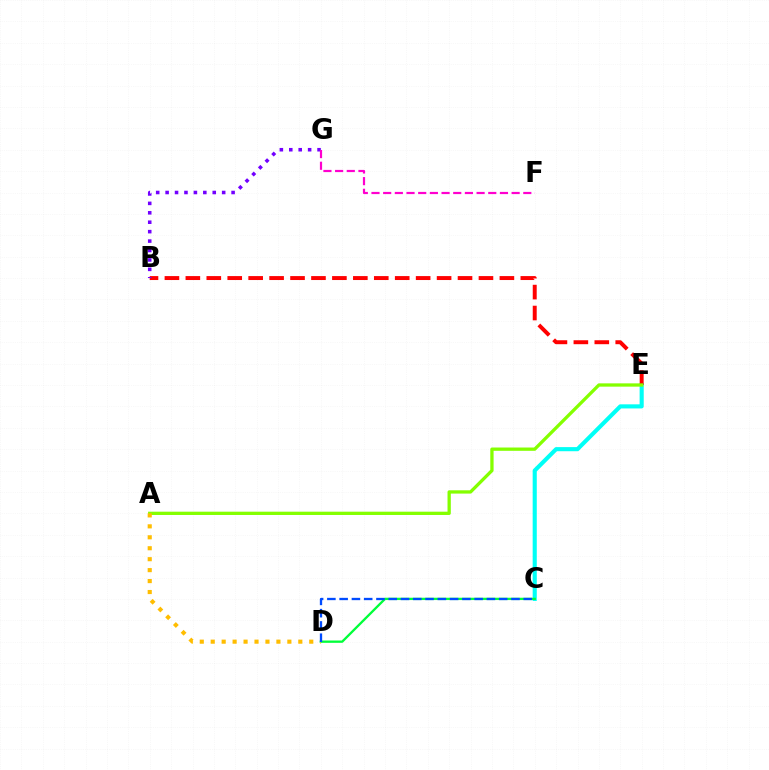{('C', 'E'): [{'color': '#00fff6', 'line_style': 'solid', 'thickness': 2.96}], ('B', 'E'): [{'color': '#ff0000', 'line_style': 'dashed', 'thickness': 2.84}], ('B', 'G'): [{'color': '#7200ff', 'line_style': 'dotted', 'thickness': 2.56}], ('F', 'G'): [{'color': '#ff00cf', 'line_style': 'dashed', 'thickness': 1.59}], ('A', 'E'): [{'color': '#84ff00', 'line_style': 'solid', 'thickness': 2.37}], ('C', 'D'): [{'color': '#00ff39', 'line_style': 'solid', 'thickness': 1.67}, {'color': '#004bff', 'line_style': 'dashed', 'thickness': 1.67}], ('A', 'D'): [{'color': '#ffbd00', 'line_style': 'dotted', 'thickness': 2.97}]}